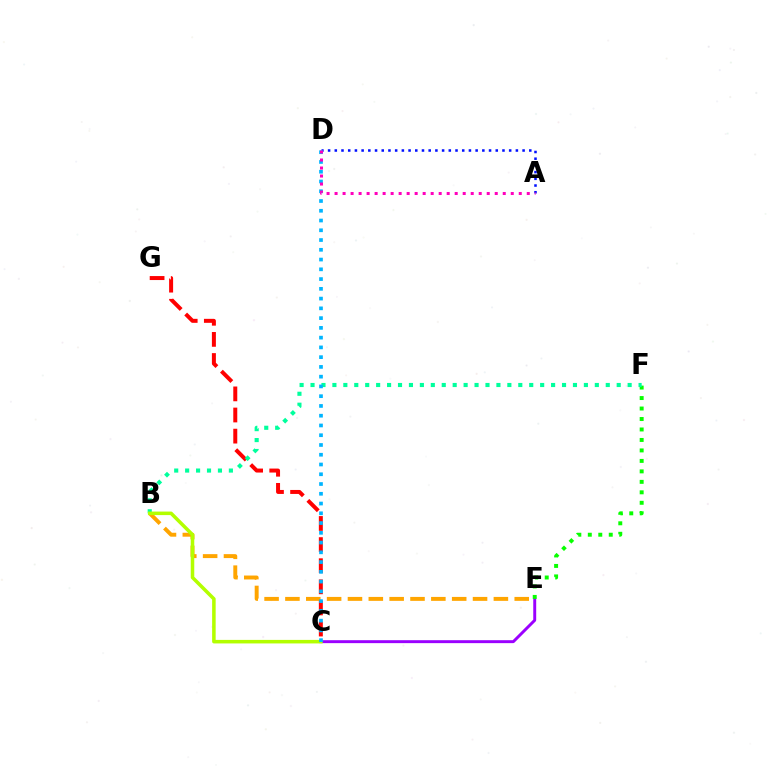{('C', 'E'): [{'color': '#9b00ff', 'line_style': 'solid', 'thickness': 2.12}], ('B', 'E'): [{'color': '#ffa500', 'line_style': 'dashed', 'thickness': 2.83}], ('C', 'G'): [{'color': '#ff0000', 'line_style': 'dashed', 'thickness': 2.87}], ('E', 'F'): [{'color': '#08ff00', 'line_style': 'dotted', 'thickness': 2.85}], ('A', 'D'): [{'color': '#0010ff', 'line_style': 'dotted', 'thickness': 1.82}, {'color': '#ff00bd', 'line_style': 'dotted', 'thickness': 2.18}], ('B', 'F'): [{'color': '#00ff9d', 'line_style': 'dotted', 'thickness': 2.97}], ('B', 'C'): [{'color': '#b3ff00', 'line_style': 'solid', 'thickness': 2.54}], ('C', 'D'): [{'color': '#00b5ff', 'line_style': 'dotted', 'thickness': 2.65}]}